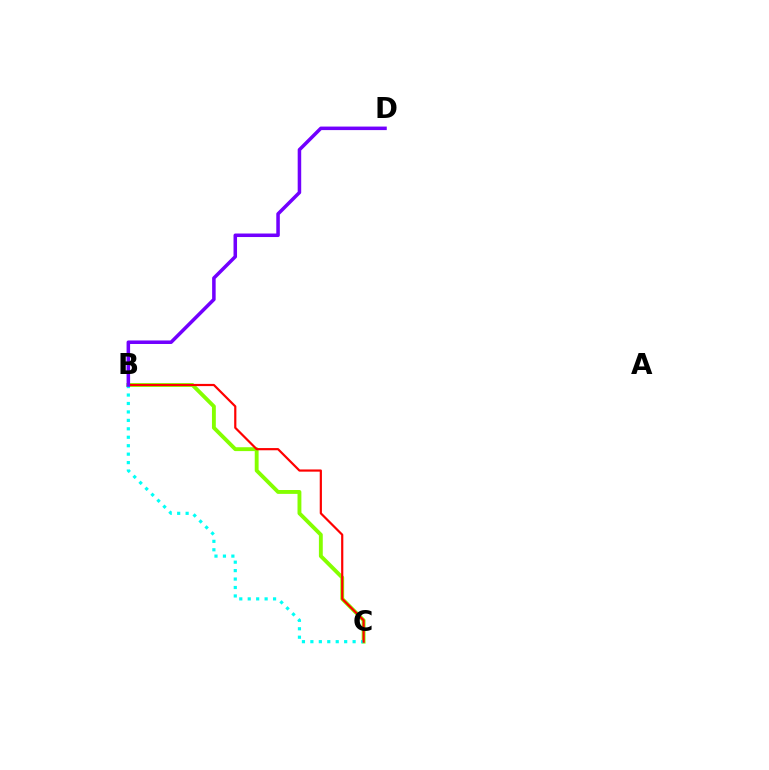{('B', 'C'): [{'color': '#84ff00', 'line_style': 'solid', 'thickness': 2.78}, {'color': '#00fff6', 'line_style': 'dotted', 'thickness': 2.29}, {'color': '#ff0000', 'line_style': 'solid', 'thickness': 1.58}], ('B', 'D'): [{'color': '#7200ff', 'line_style': 'solid', 'thickness': 2.54}]}